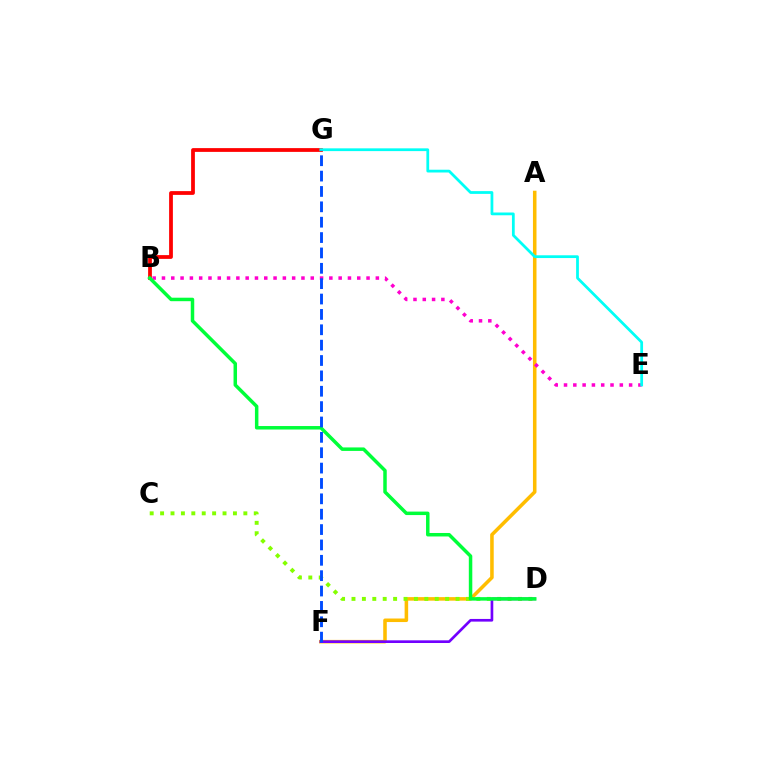{('A', 'F'): [{'color': '#ffbd00', 'line_style': 'solid', 'thickness': 2.56}], ('C', 'D'): [{'color': '#84ff00', 'line_style': 'dotted', 'thickness': 2.83}], ('B', 'E'): [{'color': '#ff00cf', 'line_style': 'dotted', 'thickness': 2.53}], ('D', 'F'): [{'color': '#7200ff', 'line_style': 'solid', 'thickness': 1.92}], ('B', 'G'): [{'color': '#ff0000', 'line_style': 'solid', 'thickness': 2.71}], ('E', 'G'): [{'color': '#00fff6', 'line_style': 'solid', 'thickness': 1.99}], ('B', 'D'): [{'color': '#00ff39', 'line_style': 'solid', 'thickness': 2.51}], ('F', 'G'): [{'color': '#004bff', 'line_style': 'dashed', 'thickness': 2.09}]}